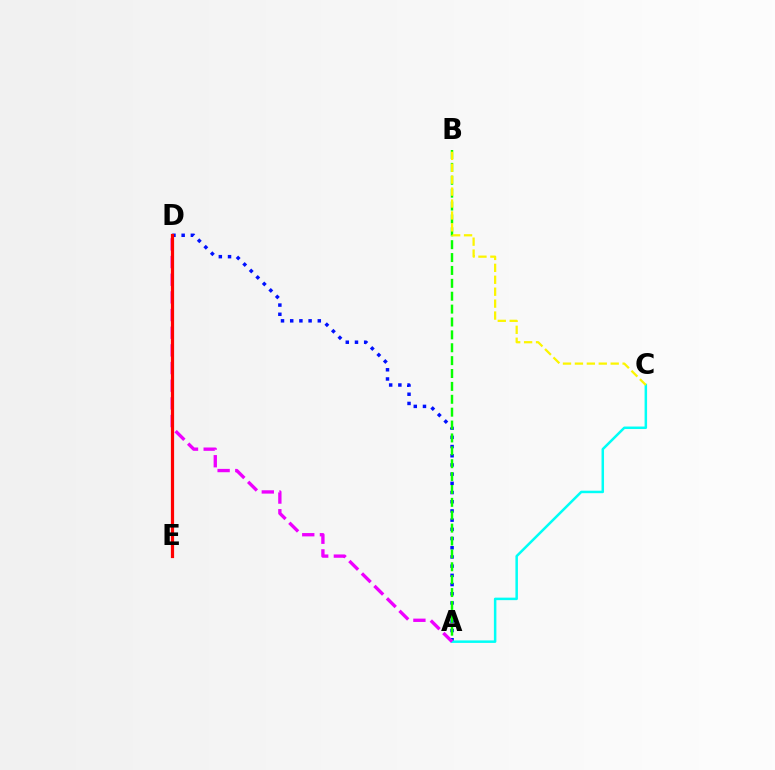{('A', 'D'): [{'color': '#0010ff', 'line_style': 'dotted', 'thickness': 2.5}, {'color': '#ee00ff', 'line_style': 'dashed', 'thickness': 2.4}], ('A', 'B'): [{'color': '#08ff00', 'line_style': 'dashed', 'thickness': 1.75}], ('A', 'C'): [{'color': '#00fff6', 'line_style': 'solid', 'thickness': 1.8}], ('B', 'C'): [{'color': '#fcf500', 'line_style': 'dashed', 'thickness': 1.62}], ('D', 'E'): [{'color': '#ff0000', 'line_style': 'solid', 'thickness': 2.31}]}